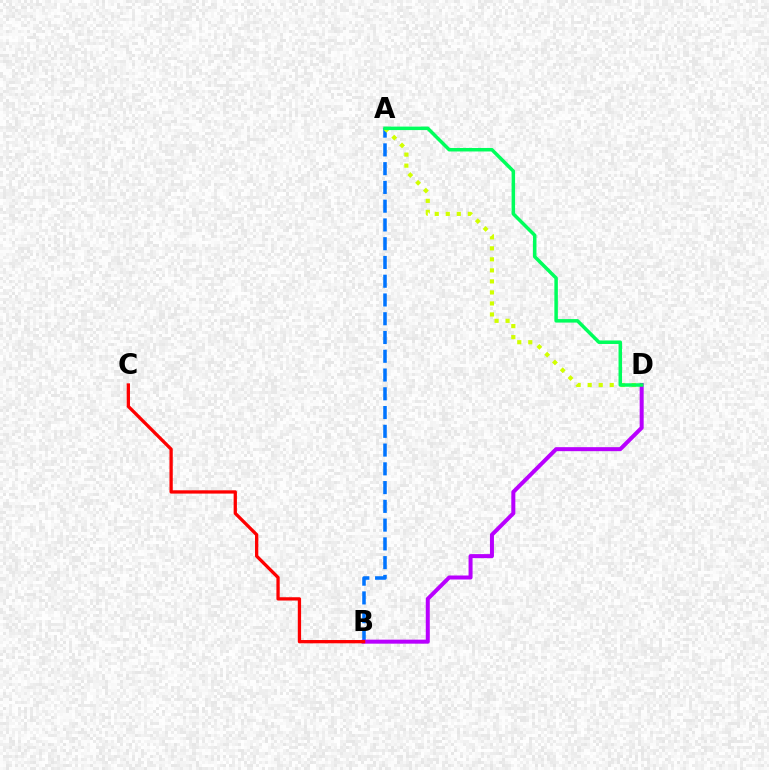{('A', 'B'): [{'color': '#0074ff', 'line_style': 'dashed', 'thickness': 2.55}], ('B', 'D'): [{'color': '#b900ff', 'line_style': 'solid', 'thickness': 2.88}], ('B', 'C'): [{'color': '#ff0000', 'line_style': 'solid', 'thickness': 2.37}], ('A', 'D'): [{'color': '#d1ff00', 'line_style': 'dotted', 'thickness': 2.99}, {'color': '#00ff5c', 'line_style': 'solid', 'thickness': 2.52}]}